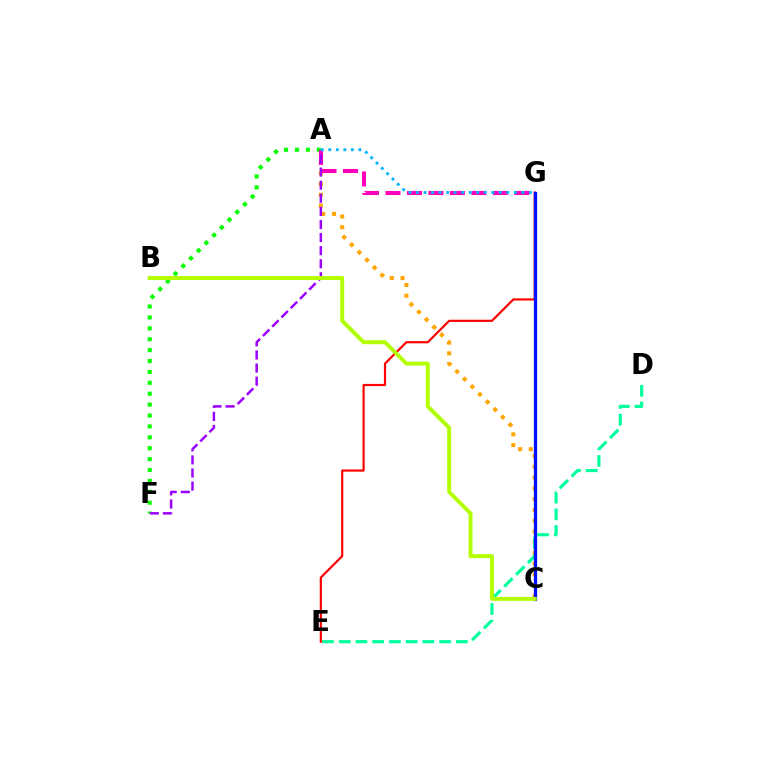{('A', 'C'): [{'color': '#ffa500', 'line_style': 'dotted', 'thickness': 2.92}], ('D', 'E'): [{'color': '#00ff9d', 'line_style': 'dashed', 'thickness': 2.27}], ('A', 'F'): [{'color': '#08ff00', 'line_style': 'dotted', 'thickness': 2.96}, {'color': '#9b00ff', 'line_style': 'dashed', 'thickness': 1.78}], ('A', 'G'): [{'color': '#ff00bd', 'line_style': 'dashed', 'thickness': 2.92}, {'color': '#00b5ff', 'line_style': 'dotted', 'thickness': 2.05}], ('E', 'G'): [{'color': '#ff0000', 'line_style': 'solid', 'thickness': 1.57}], ('C', 'G'): [{'color': '#0010ff', 'line_style': 'solid', 'thickness': 2.35}], ('B', 'C'): [{'color': '#b3ff00', 'line_style': 'solid', 'thickness': 2.84}]}